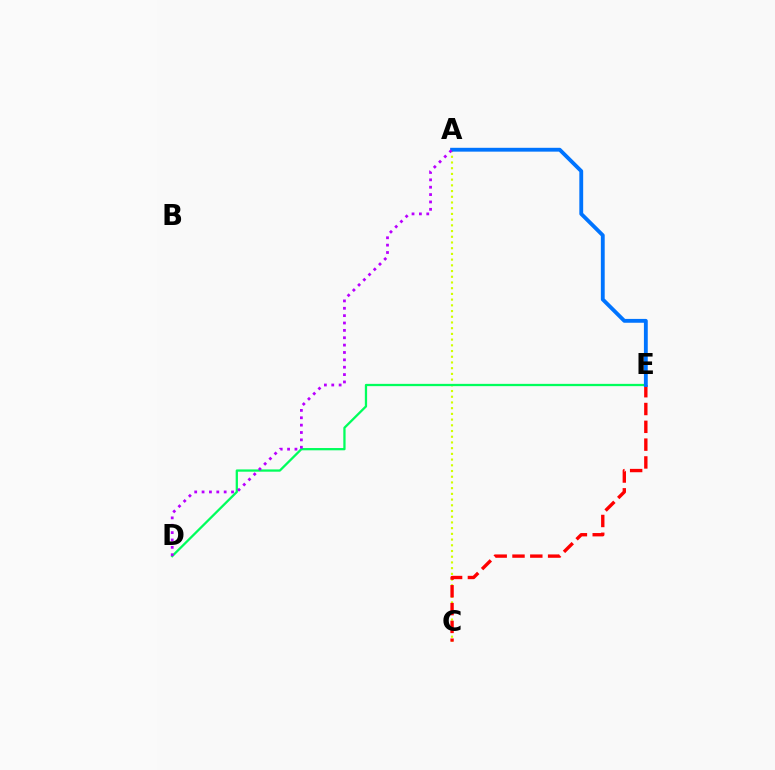{('A', 'C'): [{'color': '#d1ff00', 'line_style': 'dotted', 'thickness': 1.55}], ('C', 'E'): [{'color': '#ff0000', 'line_style': 'dashed', 'thickness': 2.42}], ('D', 'E'): [{'color': '#00ff5c', 'line_style': 'solid', 'thickness': 1.64}], ('A', 'E'): [{'color': '#0074ff', 'line_style': 'solid', 'thickness': 2.77}], ('A', 'D'): [{'color': '#b900ff', 'line_style': 'dotted', 'thickness': 2.0}]}